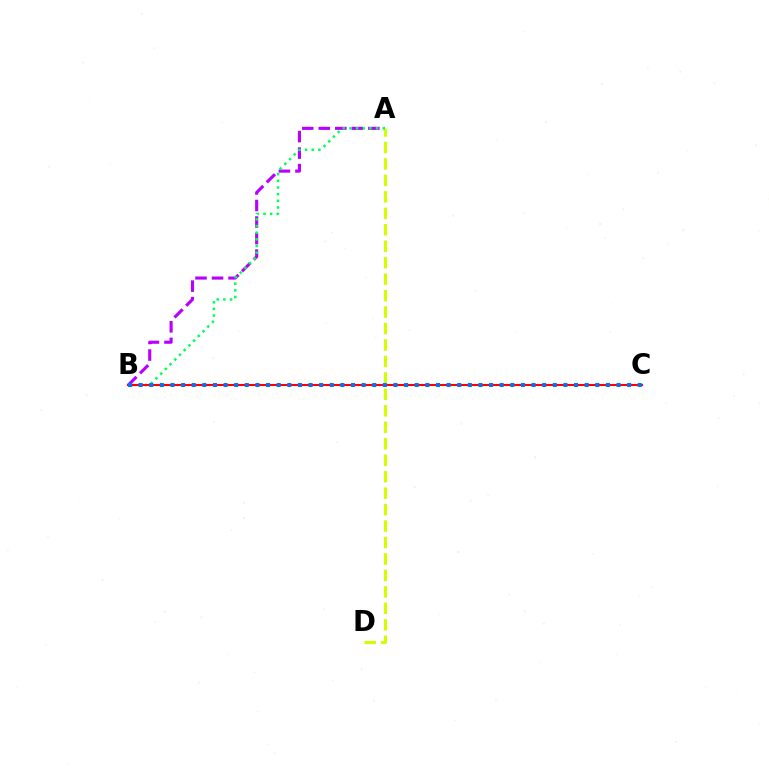{('A', 'B'): [{'color': '#b900ff', 'line_style': 'dashed', 'thickness': 2.25}, {'color': '#00ff5c', 'line_style': 'dotted', 'thickness': 1.81}], ('A', 'D'): [{'color': '#d1ff00', 'line_style': 'dashed', 'thickness': 2.24}], ('B', 'C'): [{'color': '#ff0000', 'line_style': 'solid', 'thickness': 1.52}, {'color': '#0074ff', 'line_style': 'dotted', 'thickness': 2.89}]}